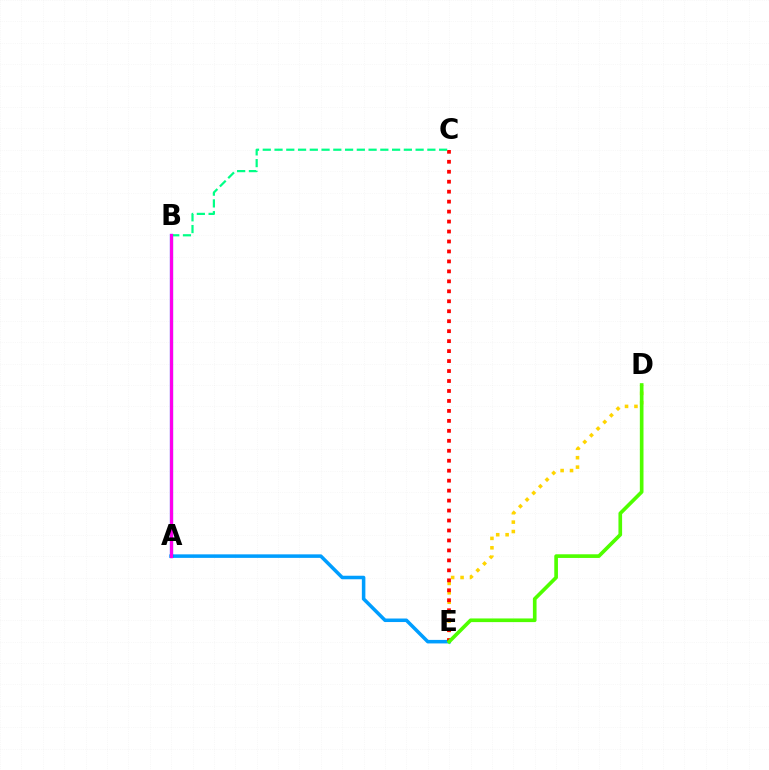{('A', 'E'): [{'color': '#009eff', 'line_style': 'solid', 'thickness': 2.54}], ('D', 'E'): [{'color': '#ffd500', 'line_style': 'dotted', 'thickness': 2.56}, {'color': '#4fff00', 'line_style': 'solid', 'thickness': 2.63}], ('A', 'B'): [{'color': '#3700ff', 'line_style': 'solid', 'thickness': 2.36}, {'color': '#ff00ed', 'line_style': 'solid', 'thickness': 2.16}], ('C', 'E'): [{'color': '#ff0000', 'line_style': 'dotted', 'thickness': 2.71}], ('B', 'C'): [{'color': '#00ff86', 'line_style': 'dashed', 'thickness': 1.6}]}